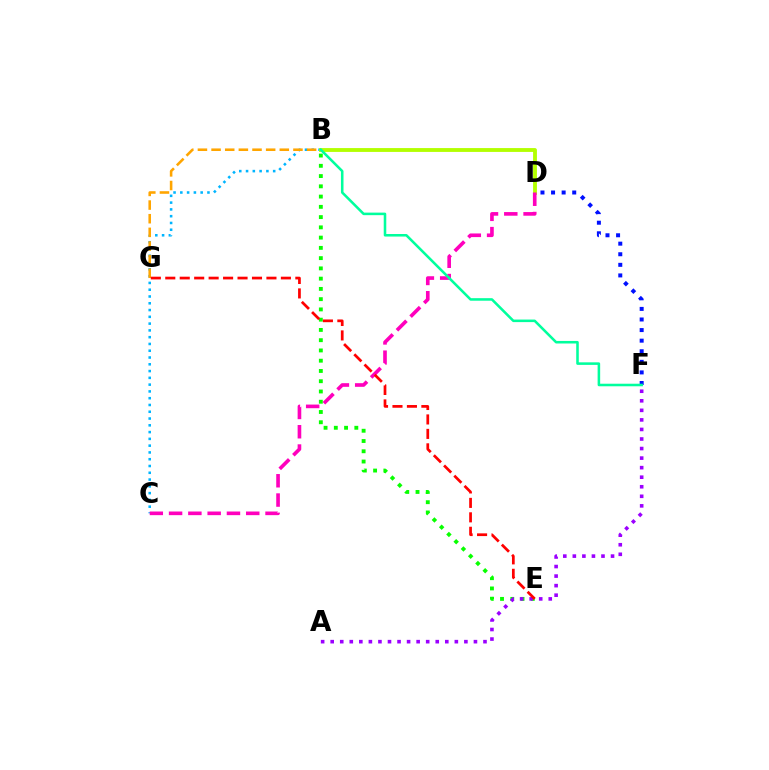{('B', 'E'): [{'color': '#08ff00', 'line_style': 'dotted', 'thickness': 2.79}], ('B', 'C'): [{'color': '#00b5ff', 'line_style': 'dotted', 'thickness': 1.84}], ('B', 'G'): [{'color': '#ffa500', 'line_style': 'dashed', 'thickness': 1.85}], ('B', 'D'): [{'color': '#b3ff00', 'line_style': 'solid', 'thickness': 2.77}], ('C', 'D'): [{'color': '#ff00bd', 'line_style': 'dashed', 'thickness': 2.62}], ('D', 'F'): [{'color': '#0010ff', 'line_style': 'dotted', 'thickness': 2.88}], ('B', 'F'): [{'color': '#00ff9d', 'line_style': 'solid', 'thickness': 1.84}], ('A', 'F'): [{'color': '#9b00ff', 'line_style': 'dotted', 'thickness': 2.59}], ('E', 'G'): [{'color': '#ff0000', 'line_style': 'dashed', 'thickness': 1.96}]}